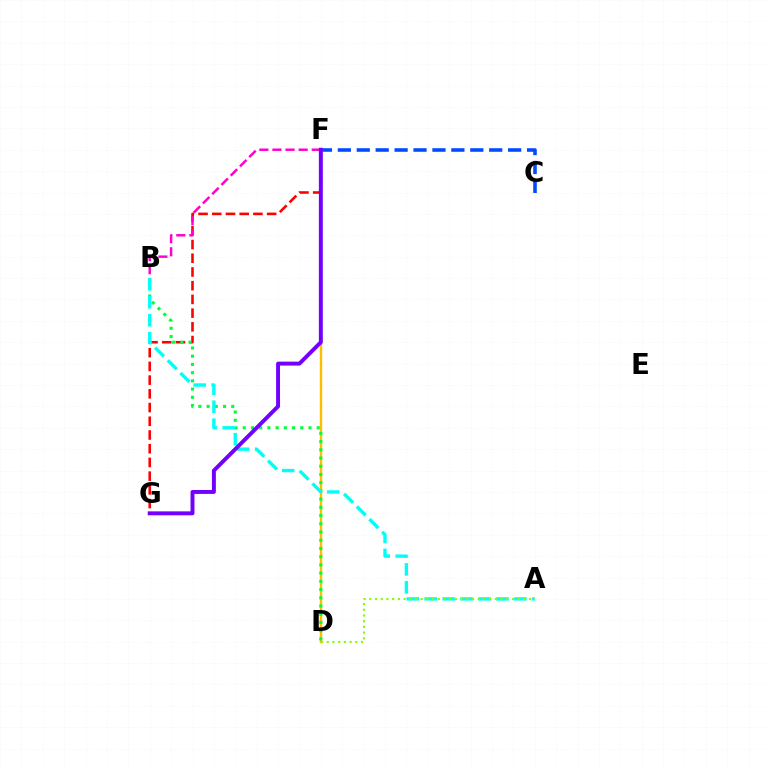{('C', 'F'): [{'color': '#004bff', 'line_style': 'dashed', 'thickness': 2.57}], ('F', 'G'): [{'color': '#ff0000', 'line_style': 'dashed', 'thickness': 1.86}, {'color': '#7200ff', 'line_style': 'solid', 'thickness': 2.83}], ('D', 'F'): [{'color': '#ffbd00', 'line_style': 'solid', 'thickness': 1.73}], ('B', 'D'): [{'color': '#00ff39', 'line_style': 'dotted', 'thickness': 2.23}], ('A', 'B'): [{'color': '#00fff6', 'line_style': 'dashed', 'thickness': 2.44}], ('B', 'F'): [{'color': '#ff00cf', 'line_style': 'dashed', 'thickness': 1.78}], ('A', 'D'): [{'color': '#84ff00', 'line_style': 'dotted', 'thickness': 1.55}]}